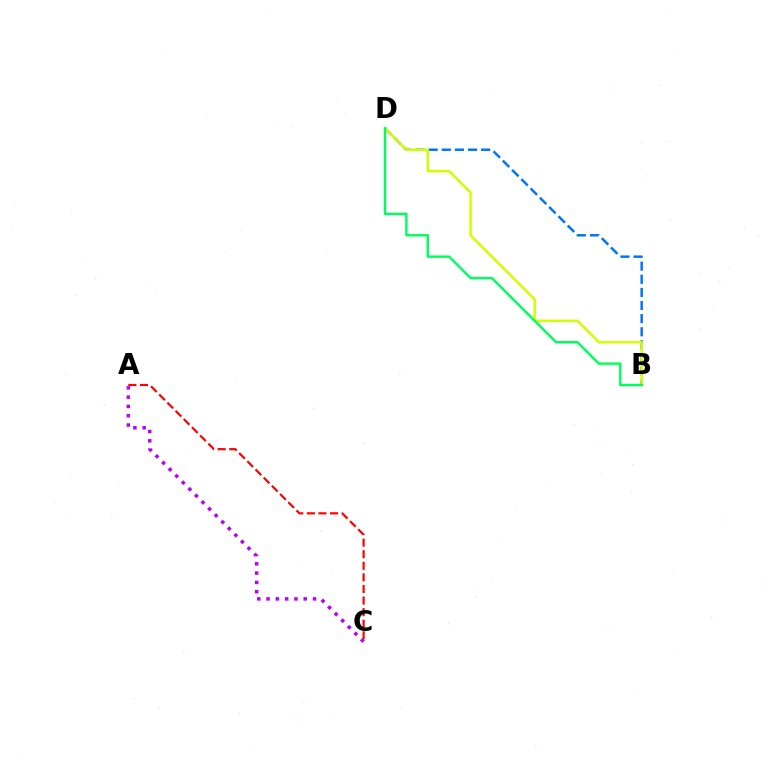{('A', 'C'): [{'color': '#b900ff', 'line_style': 'dotted', 'thickness': 2.53}, {'color': '#ff0000', 'line_style': 'dashed', 'thickness': 1.57}], ('B', 'D'): [{'color': '#0074ff', 'line_style': 'dashed', 'thickness': 1.78}, {'color': '#d1ff00', 'line_style': 'solid', 'thickness': 1.81}, {'color': '#00ff5c', 'line_style': 'solid', 'thickness': 1.75}]}